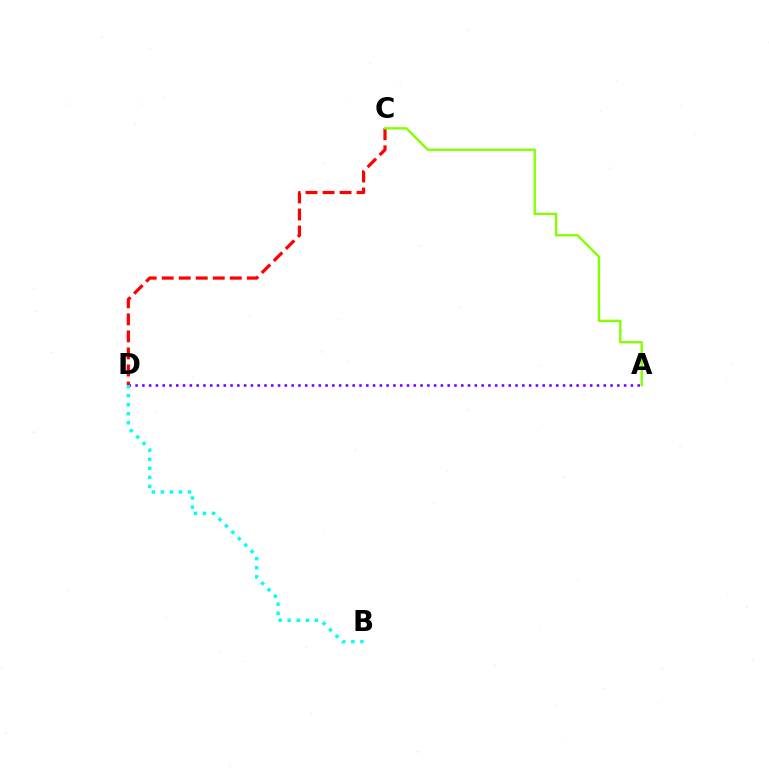{('A', 'D'): [{'color': '#7200ff', 'line_style': 'dotted', 'thickness': 1.84}], ('C', 'D'): [{'color': '#ff0000', 'line_style': 'dashed', 'thickness': 2.31}], ('B', 'D'): [{'color': '#00fff6', 'line_style': 'dotted', 'thickness': 2.46}], ('A', 'C'): [{'color': '#84ff00', 'line_style': 'solid', 'thickness': 1.7}]}